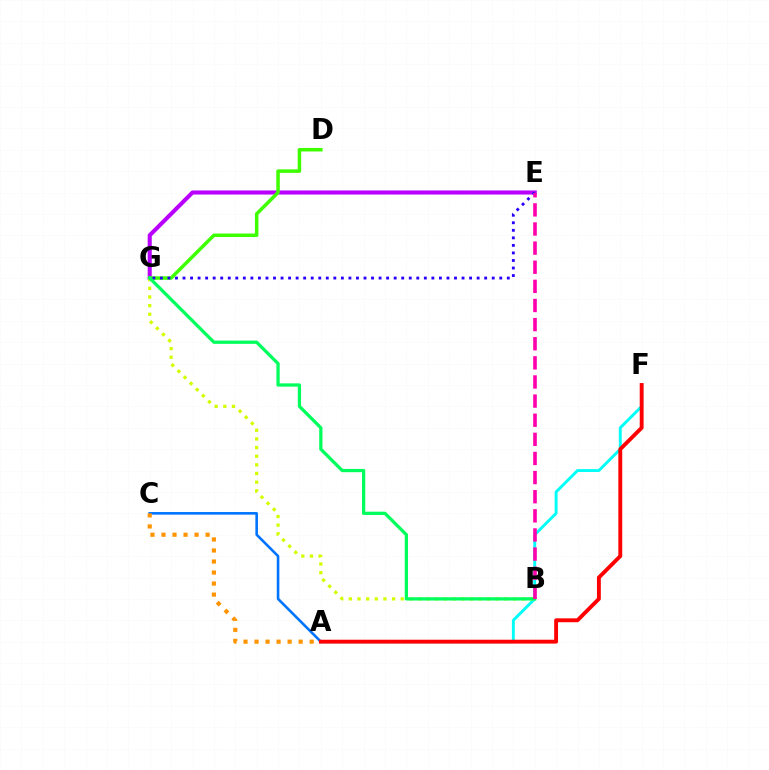{('A', 'C'): [{'color': '#0074ff', 'line_style': 'solid', 'thickness': 1.87}, {'color': '#ff9400', 'line_style': 'dotted', 'thickness': 3.0}], ('A', 'F'): [{'color': '#00fff6', 'line_style': 'solid', 'thickness': 2.09}, {'color': '#ff0000', 'line_style': 'solid', 'thickness': 2.79}], ('E', 'G'): [{'color': '#b900ff', 'line_style': 'solid', 'thickness': 2.94}, {'color': '#2500ff', 'line_style': 'dotted', 'thickness': 2.05}], ('D', 'G'): [{'color': '#3dff00', 'line_style': 'solid', 'thickness': 2.51}], ('B', 'G'): [{'color': '#d1ff00', 'line_style': 'dotted', 'thickness': 2.35}, {'color': '#00ff5c', 'line_style': 'solid', 'thickness': 2.35}], ('B', 'E'): [{'color': '#ff00ac', 'line_style': 'dashed', 'thickness': 2.6}]}